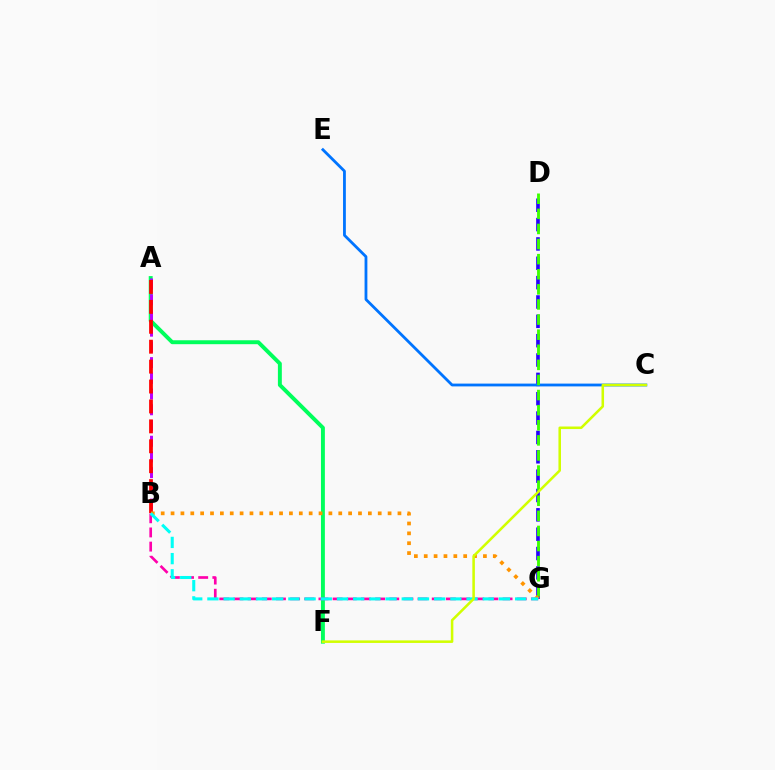{('D', 'G'): [{'color': '#2500ff', 'line_style': 'dashed', 'thickness': 2.63}, {'color': '#3dff00', 'line_style': 'dashed', 'thickness': 2.05}], ('C', 'E'): [{'color': '#0074ff', 'line_style': 'solid', 'thickness': 2.02}], ('A', 'F'): [{'color': '#00ff5c', 'line_style': 'solid', 'thickness': 2.83}], ('A', 'B'): [{'color': '#b900ff', 'line_style': 'dashed', 'thickness': 2.14}, {'color': '#ff0000', 'line_style': 'dashed', 'thickness': 2.71}], ('B', 'G'): [{'color': '#ff00ac', 'line_style': 'dashed', 'thickness': 1.92}, {'color': '#ff9400', 'line_style': 'dotted', 'thickness': 2.68}, {'color': '#00fff6', 'line_style': 'dashed', 'thickness': 2.2}], ('C', 'F'): [{'color': '#d1ff00', 'line_style': 'solid', 'thickness': 1.83}]}